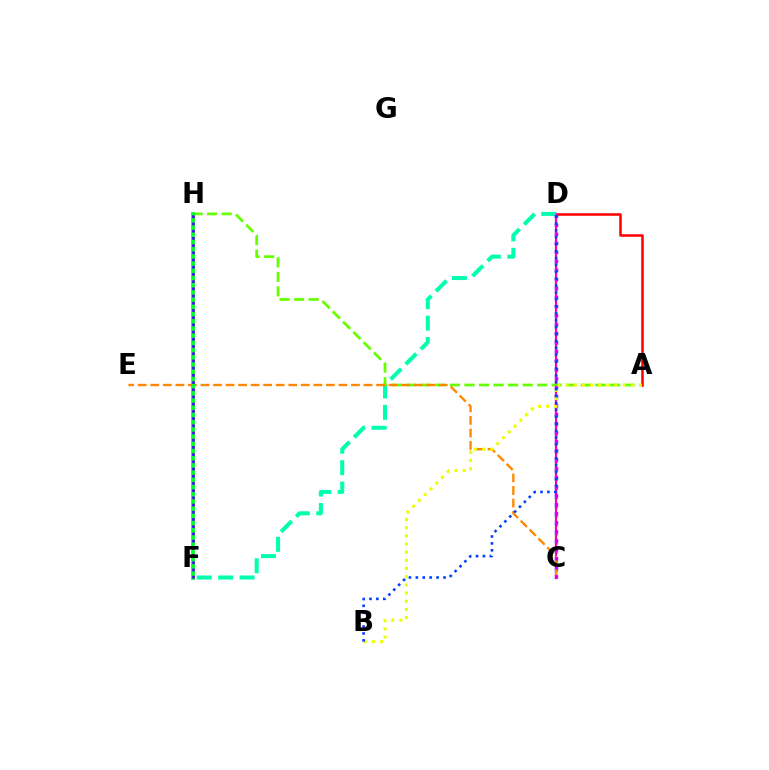{('C', 'D'): [{'color': '#00c7ff', 'line_style': 'dotted', 'thickness': 2.47}, {'color': '#ff00a0', 'line_style': 'solid', 'thickness': 1.58}, {'color': '#d600ff', 'line_style': 'dotted', 'thickness': 2.45}], ('A', 'D'): [{'color': '#ff0000', 'line_style': 'solid', 'thickness': 1.83}], ('D', 'F'): [{'color': '#00ffaf', 'line_style': 'dashed', 'thickness': 2.91}], ('A', 'H'): [{'color': '#66ff00', 'line_style': 'dashed', 'thickness': 1.98}], ('C', 'E'): [{'color': '#ff8800', 'line_style': 'dashed', 'thickness': 1.7}], ('A', 'B'): [{'color': '#eeff00', 'line_style': 'dotted', 'thickness': 2.22}], ('B', 'D'): [{'color': '#003fff', 'line_style': 'dotted', 'thickness': 1.88}], ('F', 'H'): [{'color': '#00ff27', 'line_style': 'solid', 'thickness': 2.71}, {'color': '#4f00ff', 'line_style': 'dotted', 'thickness': 1.96}]}